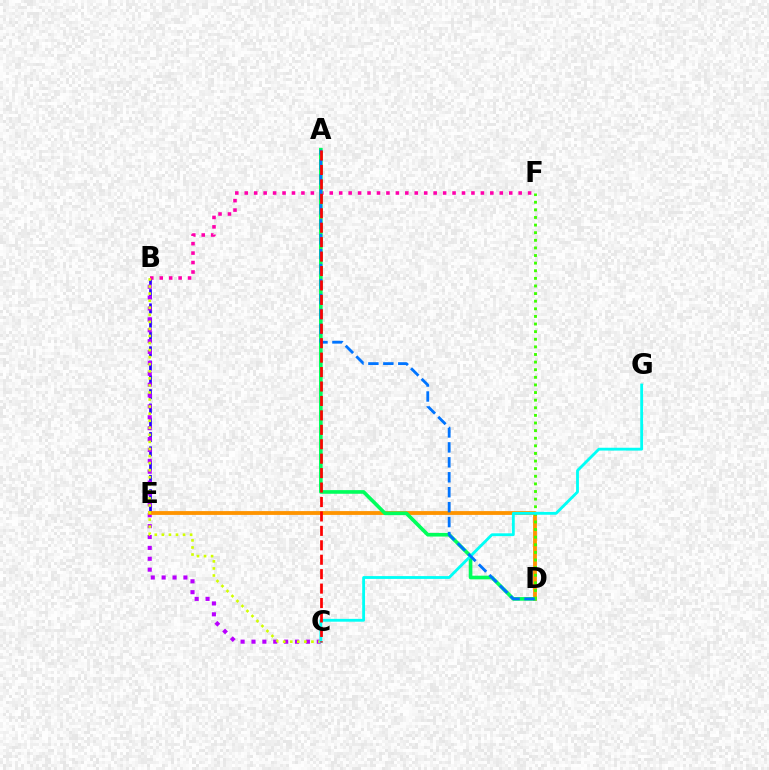{('B', 'E'): [{'color': '#2500ff', 'line_style': 'dashed', 'thickness': 1.94}], ('B', 'C'): [{'color': '#b900ff', 'line_style': 'dotted', 'thickness': 2.96}, {'color': '#d1ff00', 'line_style': 'dotted', 'thickness': 1.92}], ('D', 'E'): [{'color': '#ff9400', 'line_style': 'solid', 'thickness': 2.75}], ('B', 'F'): [{'color': '#ff00ac', 'line_style': 'dotted', 'thickness': 2.57}], ('A', 'D'): [{'color': '#00ff5c', 'line_style': 'solid', 'thickness': 2.62}, {'color': '#0074ff', 'line_style': 'dashed', 'thickness': 2.03}], ('D', 'F'): [{'color': '#3dff00', 'line_style': 'dotted', 'thickness': 2.07}], ('C', 'G'): [{'color': '#00fff6', 'line_style': 'solid', 'thickness': 2.04}], ('A', 'C'): [{'color': '#ff0000', 'line_style': 'dashed', 'thickness': 1.96}]}